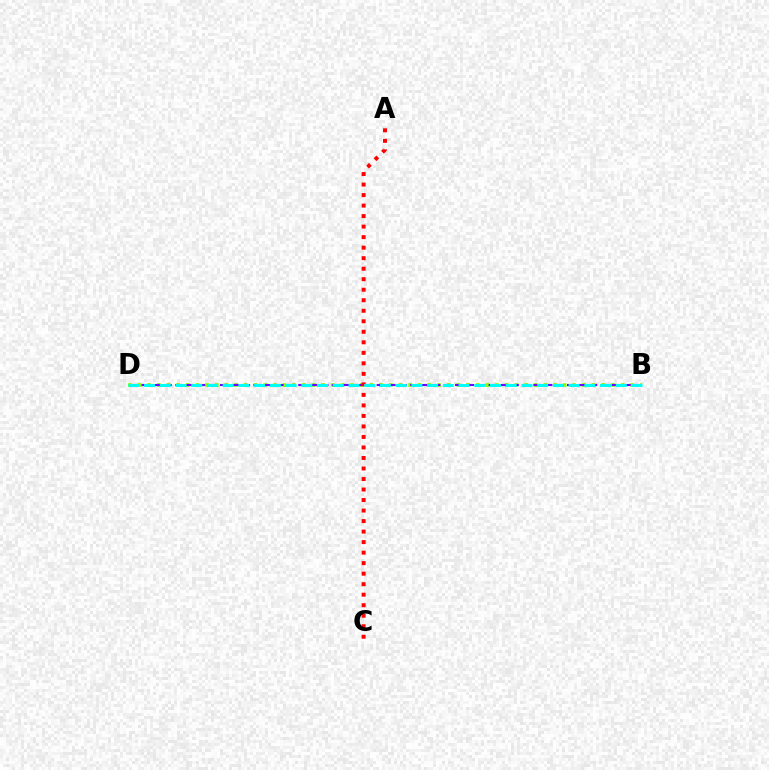{('B', 'D'): [{'color': '#84ff00', 'line_style': 'dotted', 'thickness': 2.63}, {'color': '#7200ff', 'line_style': 'dashed', 'thickness': 1.52}, {'color': '#00fff6', 'line_style': 'dashed', 'thickness': 2.14}], ('A', 'C'): [{'color': '#ff0000', 'line_style': 'dotted', 'thickness': 2.86}]}